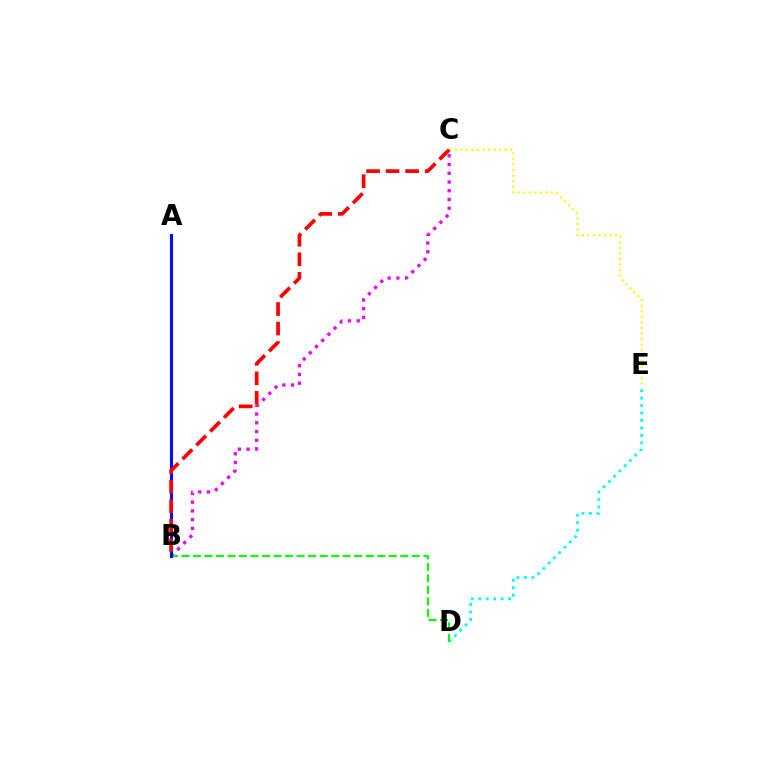{('D', 'E'): [{'color': '#00fff6', 'line_style': 'dotted', 'thickness': 2.02}], ('C', 'E'): [{'color': '#fcf500', 'line_style': 'dotted', 'thickness': 1.51}], ('B', 'C'): [{'color': '#ee00ff', 'line_style': 'dotted', 'thickness': 2.37}, {'color': '#ff0000', 'line_style': 'dashed', 'thickness': 2.65}], ('B', 'D'): [{'color': '#08ff00', 'line_style': 'dashed', 'thickness': 1.56}], ('A', 'B'): [{'color': '#0010ff', 'line_style': 'solid', 'thickness': 2.24}]}